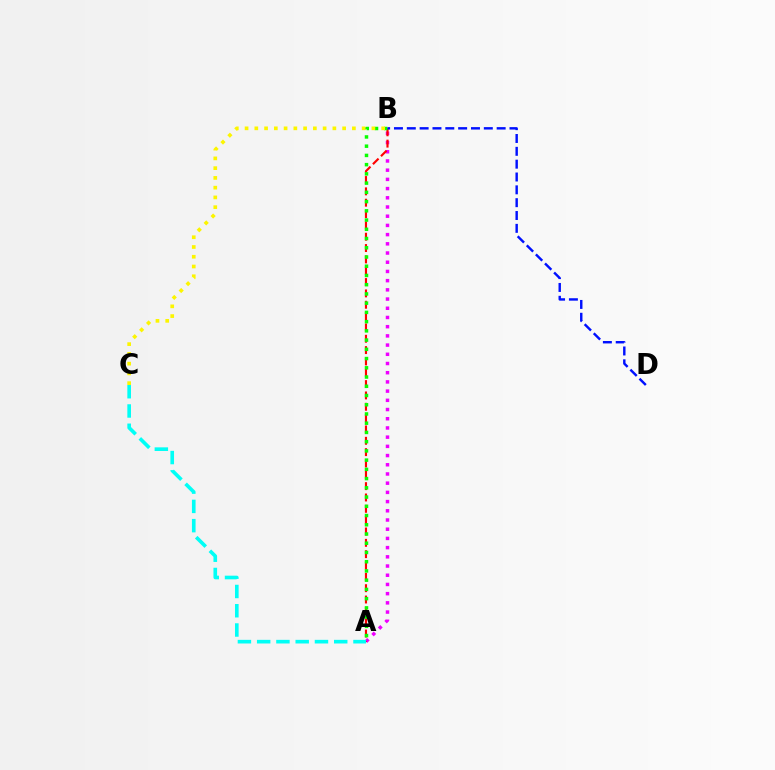{('A', 'B'): [{'color': '#ee00ff', 'line_style': 'dotted', 'thickness': 2.5}, {'color': '#ff0000', 'line_style': 'dashed', 'thickness': 1.54}, {'color': '#08ff00', 'line_style': 'dotted', 'thickness': 2.51}], ('A', 'C'): [{'color': '#00fff6', 'line_style': 'dashed', 'thickness': 2.62}], ('B', 'D'): [{'color': '#0010ff', 'line_style': 'dashed', 'thickness': 1.74}], ('B', 'C'): [{'color': '#fcf500', 'line_style': 'dotted', 'thickness': 2.65}]}